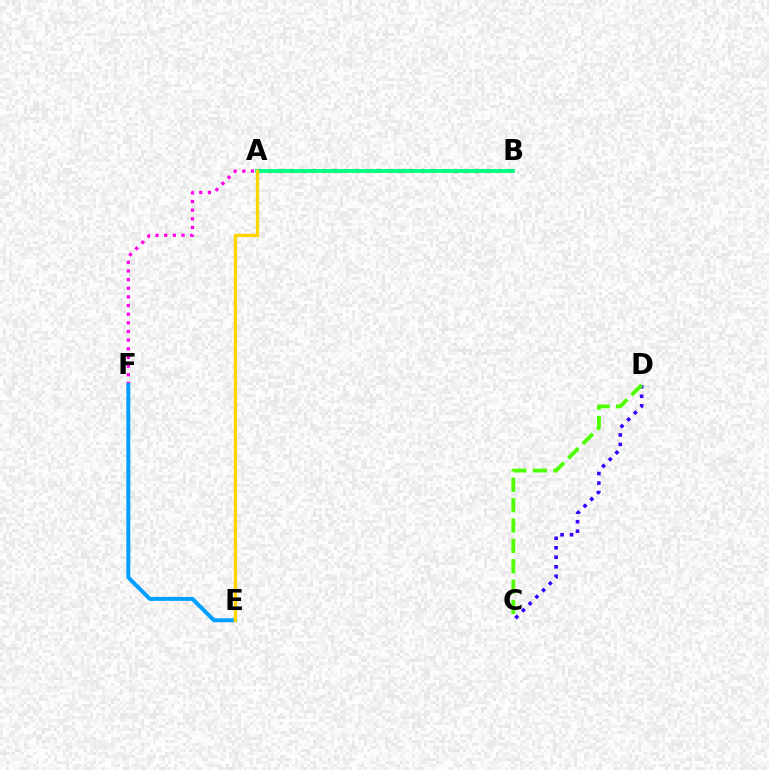{('C', 'D'): [{'color': '#3700ff', 'line_style': 'dotted', 'thickness': 2.58}, {'color': '#4fff00', 'line_style': 'dashed', 'thickness': 2.77}], ('A', 'F'): [{'color': '#ff00ed', 'line_style': 'dotted', 'thickness': 2.35}], ('A', 'B'): [{'color': '#ff0000', 'line_style': 'dotted', 'thickness': 2.97}, {'color': '#00ff86', 'line_style': 'solid', 'thickness': 2.76}], ('E', 'F'): [{'color': '#009eff', 'line_style': 'solid', 'thickness': 2.84}], ('A', 'E'): [{'color': '#ffd500', 'line_style': 'solid', 'thickness': 2.41}]}